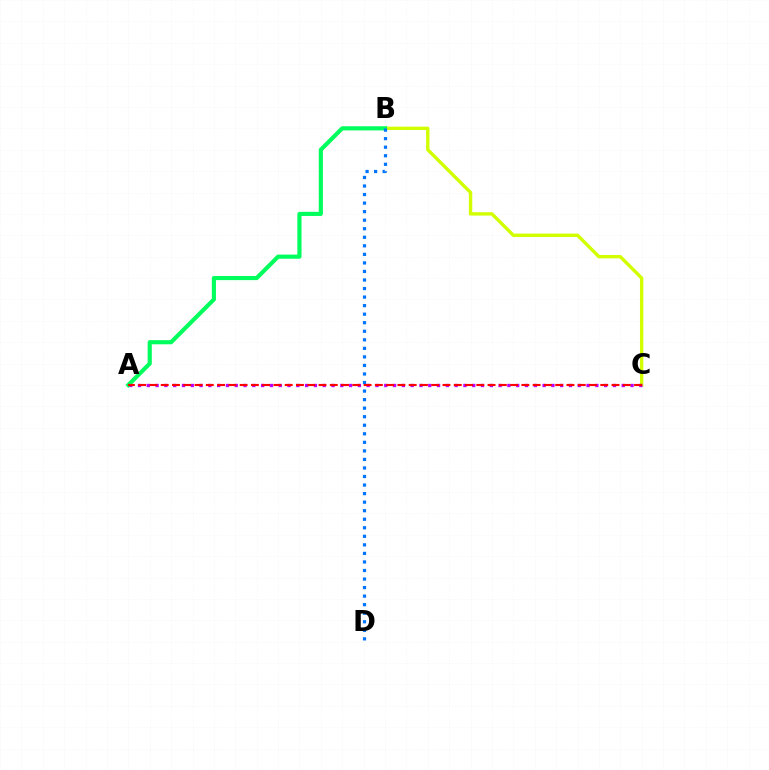{('B', 'C'): [{'color': '#d1ff00', 'line_style': 'solid', 'thickness': 2.43}], ('A', 'C'): [{'color': '#b900ff', 'line_style': 'dotted', 'thickness': 2.39}, {'color': '#ff0000', 'line_style': 'dashed', 'thickness': 1.53}], ('A', 'B'): [{'color': '#00ff5c', 'line_style': 'solid', 'thickness': 2.98}], ('B', 'D'): [{'color': '#0074ff', 'line_style': 'dotted', 'thickness': 2.32}]}